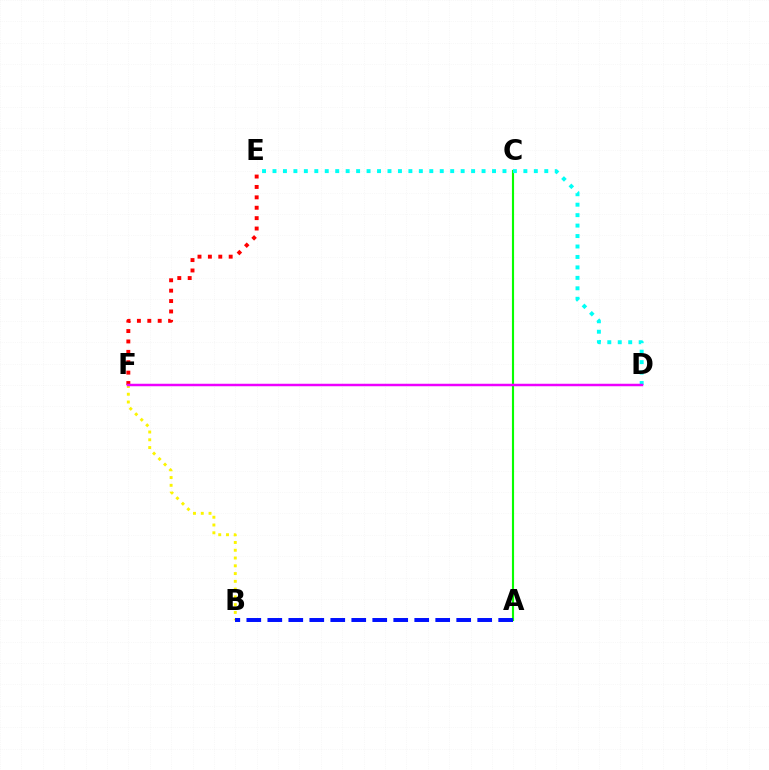{('A', 'C'): [{'color': '#08ff00', 'line_style': 'solid', 'thickness': 1.54}], ('E', 'F'): [{'color': '#ff0000', 'line_style': 'dotted', 'thickness': 2.82}], ('B', 'F'): [{'color': '#fcf500', 'line_style': 'dotted', 'thickness': 2.11}], ('D', 'E'): [{'color': '#00fff6', 'line_style': 'dotted', 'thickness': 2.84}], ('A', 'B'): [{'color': '#0010ff', 'line_style': 'dashed', 'thickness': 2.85}], ('D', 'F'): [{'color': '#ee00ff', 'line_style': 'solid', 'thickness': 1.79}]}